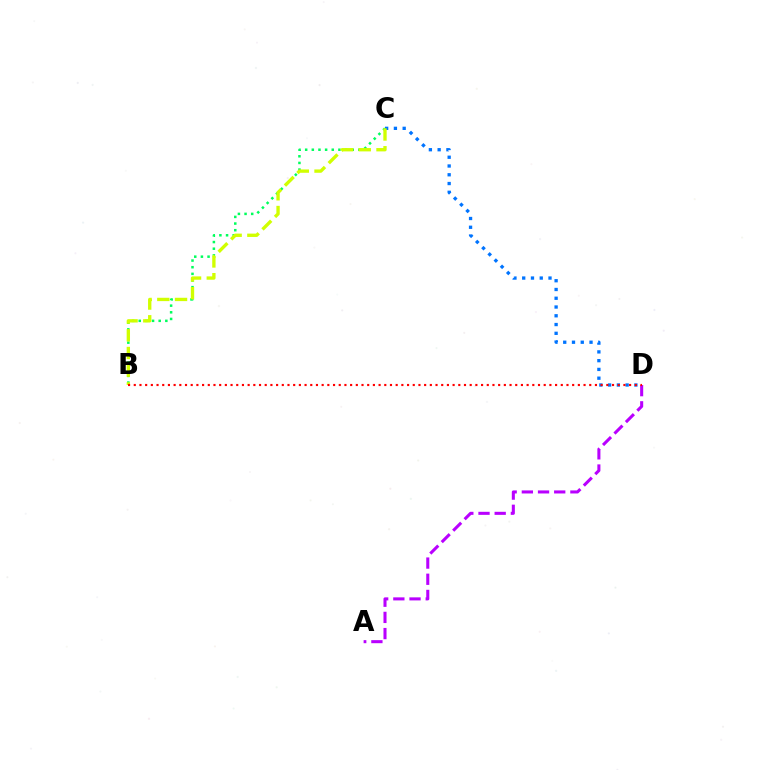{('C', 'D'): [{'color': '#0074ff', 'line_style': 'dotted', 'thickness': 2.38}], ('B', 'C'): [{'color': '#00ff5c', 'line_style': 'dotted', 'thickness': 1.81}, {'color': '#d1ff00', 'line_style': 'dashed', 'thickness': 2.41}], ('A', 'D'): [{'color': '#b900ff', 'line_style': 'dashed', 'thickness': 2.2}], ('B', 'D'): [{'color': '#ff0000', 'line_style': 'dotted', 'thickness': 1.55}]}